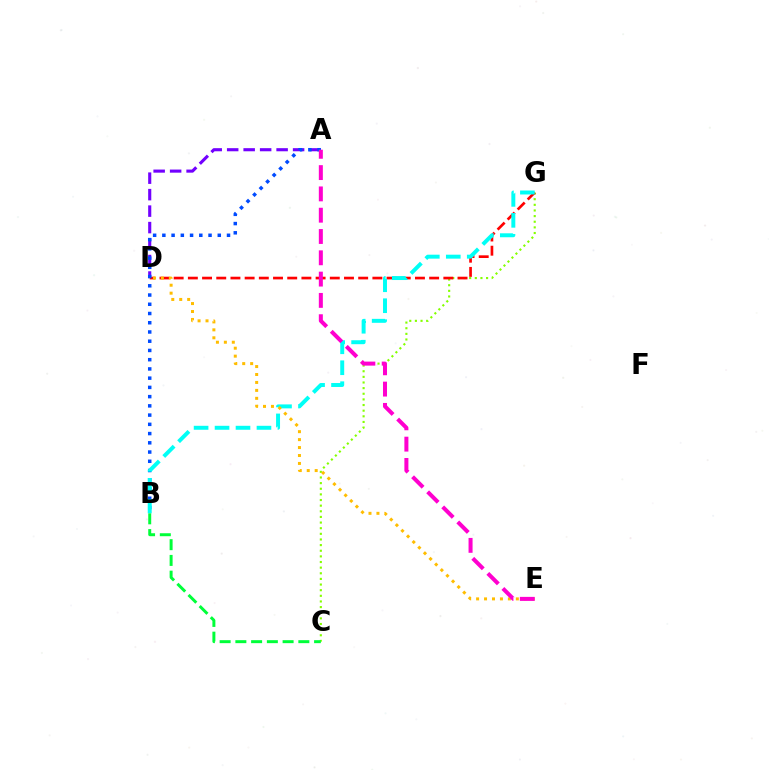{('C', 'G'): [{'color': '#84ff00', 'line_style': 'dotted', 'thickness': 1.53}], ('A', 'D'): [{'color': '#7200ff', 'line_style': 'dashed', 'thickness': 2.24}], ('D', 'G'): [{'color': '#ff0000', 'line_style': 'dashed', 'thickness': 1.93}], ('A', 'B'): [{'color': '#004bff', 'line_style': 'dotted', 'thickness': 2.51}], ('B', 'G'): [{'color': '#00fff6', 'line_style': 'dashed', 'thickness': 2.85}], ('D', 'E'): [{'color': '#ffbd00', 'line_style': 'dotted', 'thickness': 2.16}], ('B', 'C'): [{'color': '#00ff39', 'line_style': 'dashed', 'thickness': 2.14}], ('A', 'E'): [{'color': '#ff00cf', 'line_style': 'dashed', 'thickness': 2.89}]}